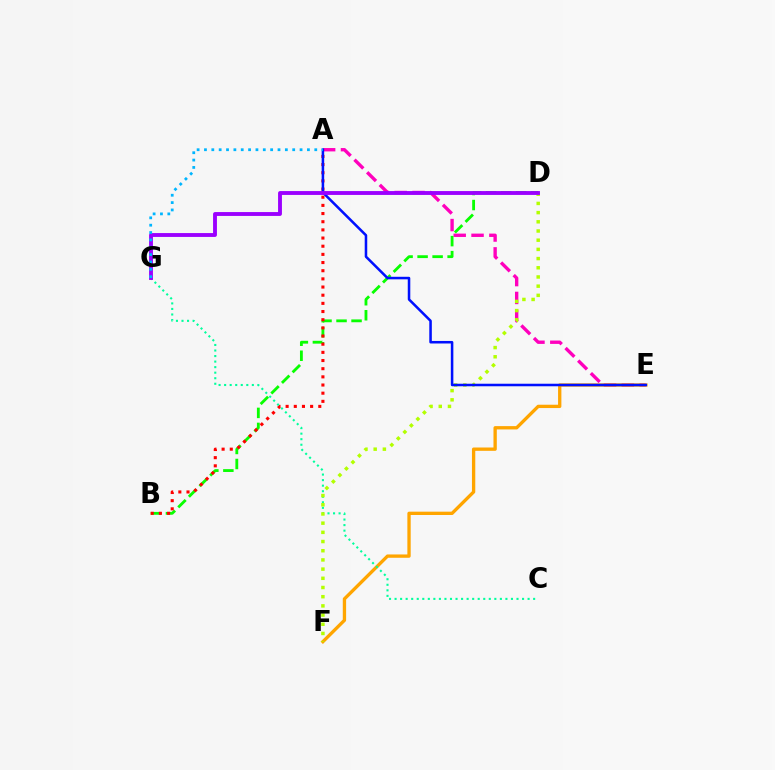{('A', 'E'): [{'color': '#ff00bd', 'line_style': 'dashed', 'thickness': 2.42}, {'color': '#0010ff', 'line_style': 'solid', 'thickness': 1.83}], ('B', 'D'): [{'color': '#08ff00', 'line_style': 'dashed', 'thickness': 2.04}], ('E', 'F'): [{'color': '#ffa500', 'line_style': 'solid', 'thickness': 2.39}], ('A', 'B'): [{'color': '#ff0000', 'line_style': 'dotted', 'thickness': 2.22}], ('C', 'G'): [{'color': '#00ff9d', 'line_style': 'dotted', 'thickness': 1.51}], ('D', 'F'): [{'color': '#b3ff00', 'line_style': 'dotted', 'thickness': 2.5}], ('D', 'G'): [{'color': '#9b00ff', 'line_style': 'solid', 'thickness': 2.78}], ('A', 'G'): [{'color': '#00b5ff', 'line_style': 'dotted', 'thickness': 2.0}]}